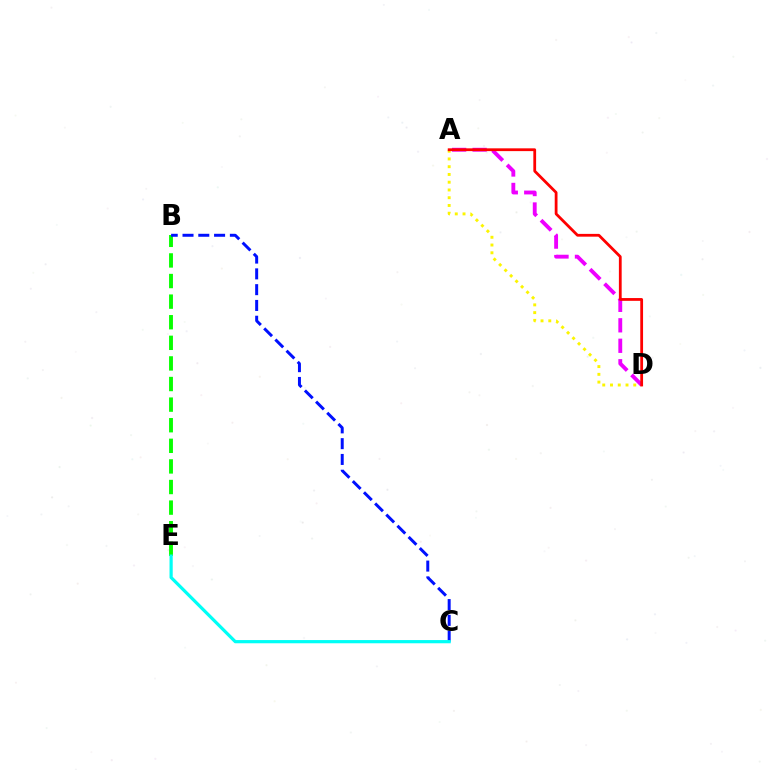{('B', 'E'): [{'color': '#08ff00', 'line_style': 'dashed', 'thickness': 2.8}], ('A', 'D'): [{'color': '#ee00ff', 'line_style': 'dashed', 'thickness': 2.78}, {'color': '#fcf500', 'line_style': 'dotted', 'thickness': 2.11}, {'color': '#ff0000', 'line_style': 'solid', 'thickness': 2.0}], ('B', 'C'): [{'color': '#0010ff', 'line_style': 'dashed', 'thickness': 2.14}], ('C', 'E'): [{'color': '#00fff6', 'line_style': 'solid', 'thickness': 2.31}]}